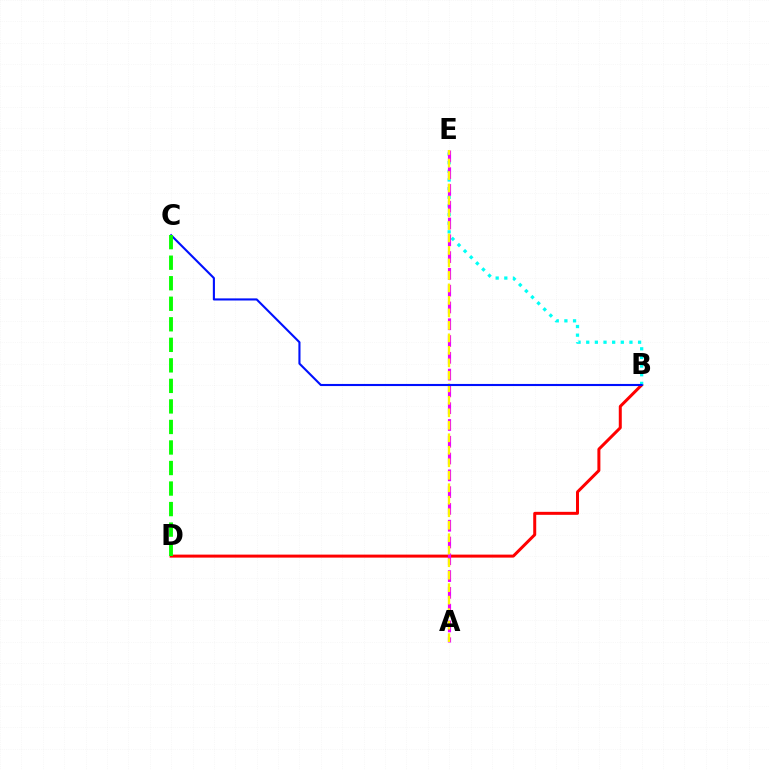{('B', 'D'): [{'color': '#ff0000', 'line_style': 'solid', 'thickness': 2.16}], ('B', 'E'): [{'color': '#00fff6', 'line_style': 'dotted', 'thickness': 2.35}], ('A', 'E'): [{'color': '#ee00ff', 'line_style': 'dashed', 'thickness': 2.28}, {'color': '#fcf500', 'line_style': 'dashed', 'thickness': 1.7}], ('B', 'C'): [{'color': '#0010ff', 'line_style': 'solid', 'thickness': 1.52}], ('C', 'D'): [{'color': '#08ff00', 'line_style': 'dashed', 'thickness': 2.79}]}